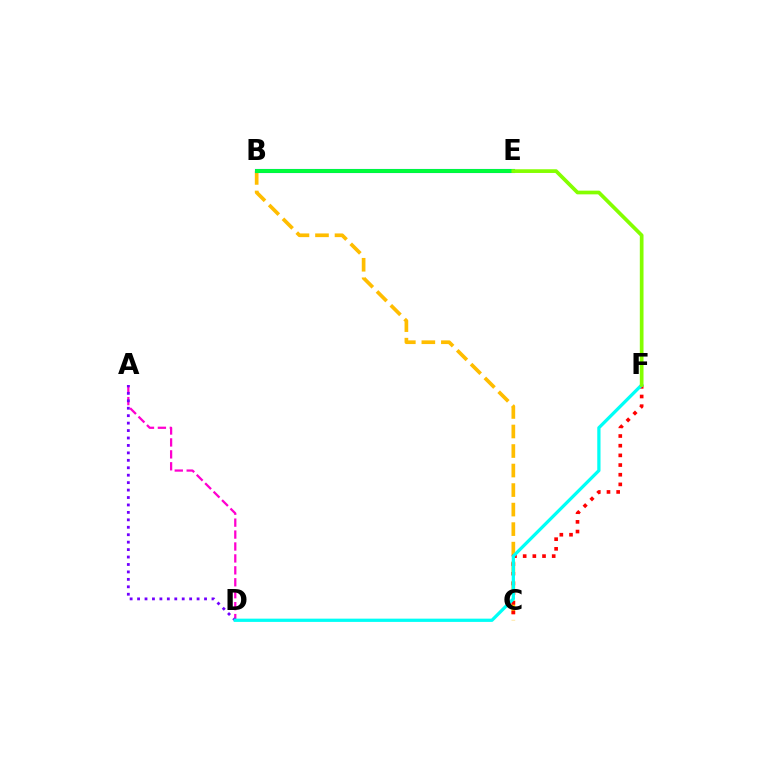{('B', 'C'): [{'color': '#ffbd00', 'line_style': 'dashed', 'thickness': 2.65}], ('B', 'E'): [{'color': '#004bff', 'line_style': 'solid', 'thickness': 2.93}, {'color': '#00ff39', 'line_style': 'solid', 'thickness': 2.8}], ('A', 'D'): [{'color': '#ff00cf', 'line_style': 'dashed', 'thickness': 1.62}, {'color': '#7200ff', 'line_style': 'dotted', 'thickness': 2.02}], ('C', 'F'): [{'color': '#ff0000', 'line_style': 'dotted', 'thickness': 2.63}], ('D', 'F'): [{'color': '#00fff6', 'line_style': 'solid', 'thickness': 2.35}], ('E', 'F'): [{'color': '#84ff00', 'line_style': 'solid', 'thickness': 2.67}]}